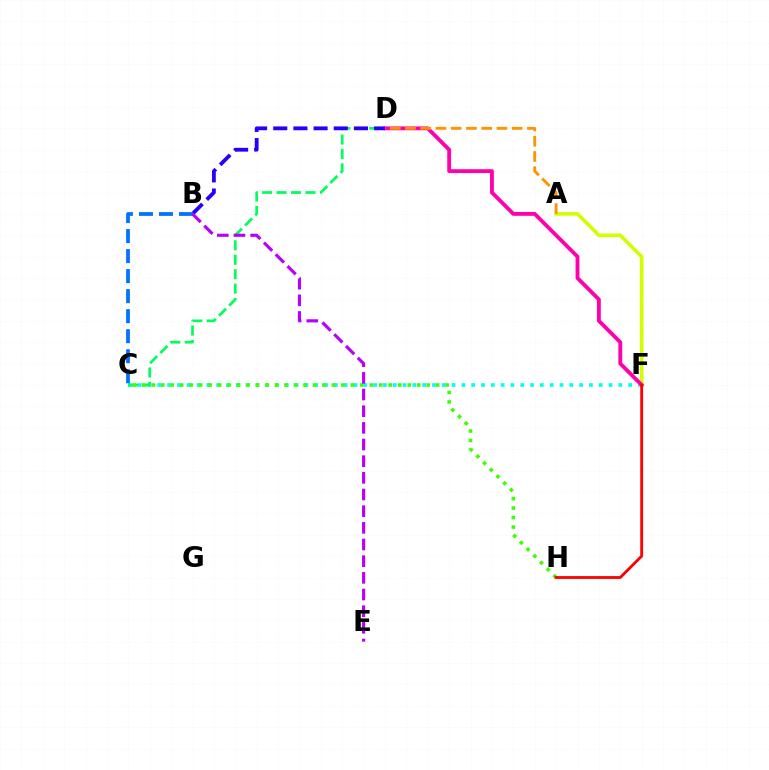{('C', 'F'): [{'color': '#00fff6', 'line_style': 'dotted', 'thickness': 2.67}], ('A', 'F'): [{'color': '#d1ff00', 'line_style': 'solid', 'thickness': 2.61}], ('C', 'D'): [{'color': '#00ff5c', 'line_style': 'dashed', 'thickness': 1.96}], ('D', 'F'): [{'color': '#ff00ac', 'line_style': 'solid', 'thickness': 2.76}], ('B', 'D'): [{'color': '#2500ff', 'line_style': 'dashed', 'thickness': 2.74}], ('C', 'H'): [{'color': '#3dff00', 'line_style': 'dotted', 'thickness': 2.58}], ('B', 'C'): [{'color': '#0074ff', 'line_style': 'dashed', 'thickness': 2.72}], ('B', 'E'): [{'color': '#b900ff', 'line_style': 'dashed', 'thickness': 2.26}], ('A', 'D'): [{'color': '#ff9400', 'line_style': 'dashed', 'thickness': 2.07}], ('F', 'H'): [{'color': '#ff0000', 'line_style': 'solid', 'thickness': 2.03}]}